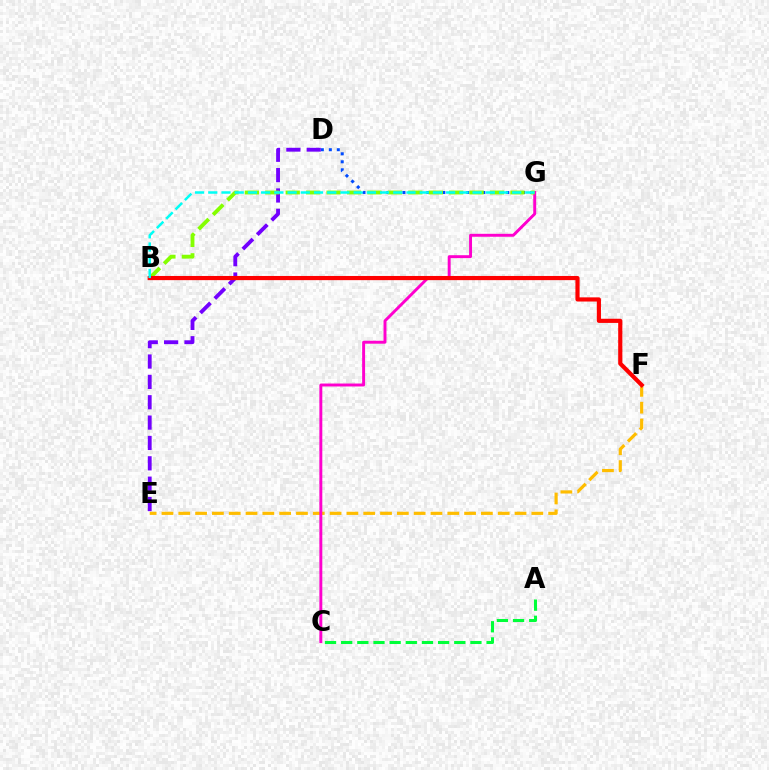{('E', 'F'): [{'color': '#ffbd00', 'line_style': 'dashed', 'thickness': 2.28}], ('A', 'C'): [{'color': '#00ff39', 'line_style': 'dashed', 'thickness': 2.19}], ('D', 'G'): [{'color': '#004bff', 'line_style': 'dotted', 'thickness': 2.17}], ('C', 'G'): [{'color': '#ff00cf', 'line_style': 'solid', 'thickness': 2.11}], ('D', 'E'): [{'color': '#7200ff', 'line_style': 'dashed', 'thickness': 2.77}], ('B', 'G'): [{'color': '#84ff00', 'line_style': 'dashed', 'thickness': 2.78}, {'color': '#00fff6', 'line_style': 'dashed', 'thickness': 1.8}], ('B', 'F'): [{'color': '#ff0000', 'line_style': 'solid', 'thickness': 3.0}]}